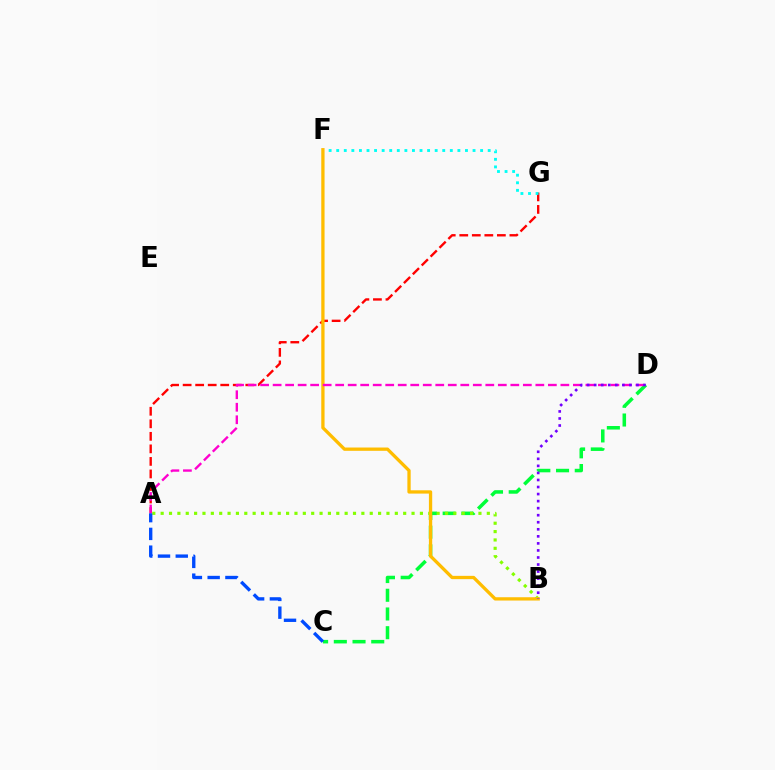{('C', 'D'): [{'color': '#00ff39', 'line_style': 'dashed', 'thickness': 2.54}], ('A', 'G'): [{'color': '#ff0000', 'line_style': 'dashed', 'thickness': 1.7}], ('F', 'G'): [{'color': '#00fff6', 'line_style': 'dotted', 'thickness': 2.06}], ('A', 'B'): [{'color': '#84ff00', 'line_style': 'dotted', 'thickness': 2.27}], ('B', 'F'): [{'color': '#ffbd00', 'line_style': 'solid', 'thickness': 2.37}], ('A', 'D'): [{'color': '#ff00cf', 'line_style': 'dashed', 'thickness': 1.7}], ('B', 'D'): [{'color': '#7200ff', 'line_style': 'dotted', 'thickness': 1.91}], ('A', 'C'): [{'color': '#004bff', 'line_style': 'dashed', 'thickness': 2.41}]}